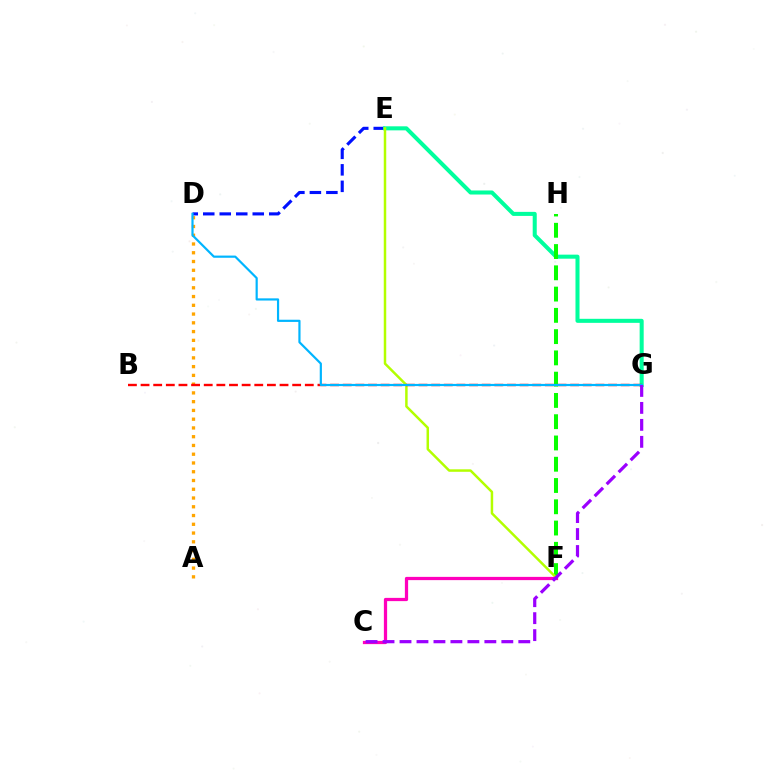{('D', 'E'): [{'color': '#0010ff', 'line_style': 'dashed', 'thickness': 2.24}], ('E', 'G'): [{'color': '#00ff9d', 'line_style': 'solid', 'thickness': 2.91}], ('A', 'D'): [{'color': '#ffa500', 'line_style': 'dotted', 'thickness': 2.38}], ('F', 'H'): [{'color': '#08ff00', 'line_style': 'dashed', 'thickness': 2.89}], ('E', 'F'): [{'color': '#b3ff00', 'line_style': 'solid', 'thickness': 1.79}], ('C', 'F'): [{'color': '#ff00bd', 'line_style': 'solid', 'thickness': 2.33}], ('B', 'G'): [{'color': '#ff0000', 'line_style': 'dashed', 'thickness': 1.72}], ('D', 'G'): [{'color': '#00b5ff', 'line_style': 'solid', 'thickness': 1.57}], ('C', 'G'): [{'color': '#9b00ff', 'line_style': 'dashed', 'thickness': 2.31}]}